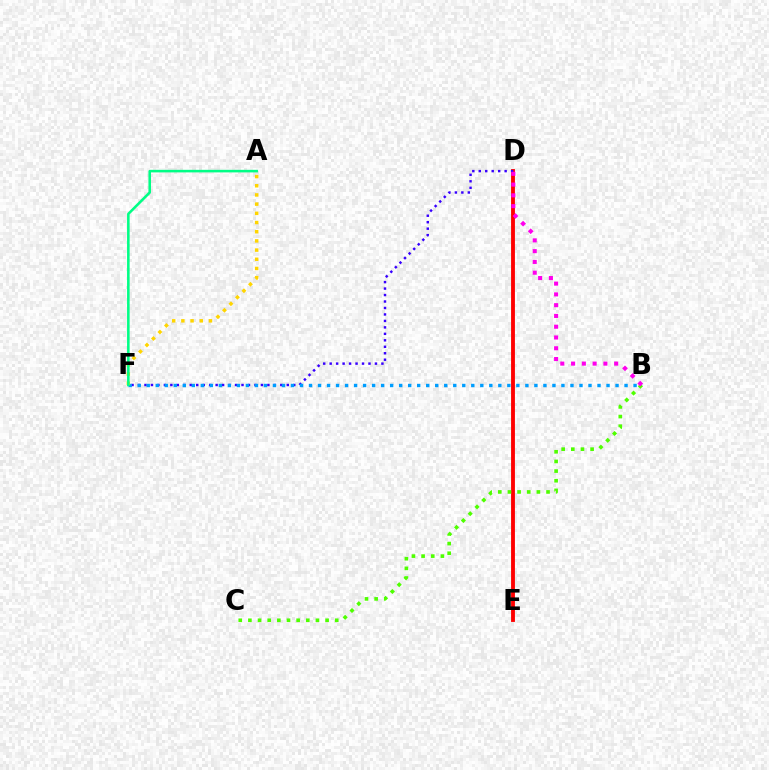{('D', 'E'): [{'color': '#ff0000', 'line_style': 'solid', 'thickness': 2.78}], ('D', 'F'): [{'color': '#3700ff', 'line_style': 'dotted', 'thickness': 1.76}], ('B', 'F'): [{'color': '#009eff', 'line_style': 'dotted', 'thickness': 2.45}], ('B', 'C'): [{'color': '#4fff00', 'line_style': 'dotted', 'thickness': 2.62}], ('A', 'F'): [{'color': '#ffd500', 'line_style': 'dotted', 'thickness': 2.5}, {'color': '#00ff86', 'line_style': 'solid', 'thickness': 1.85}], ('B', 'D'): [{'color': '#ff00ed', 'line_style': 'dotted', 'thickness': 2.93}]}